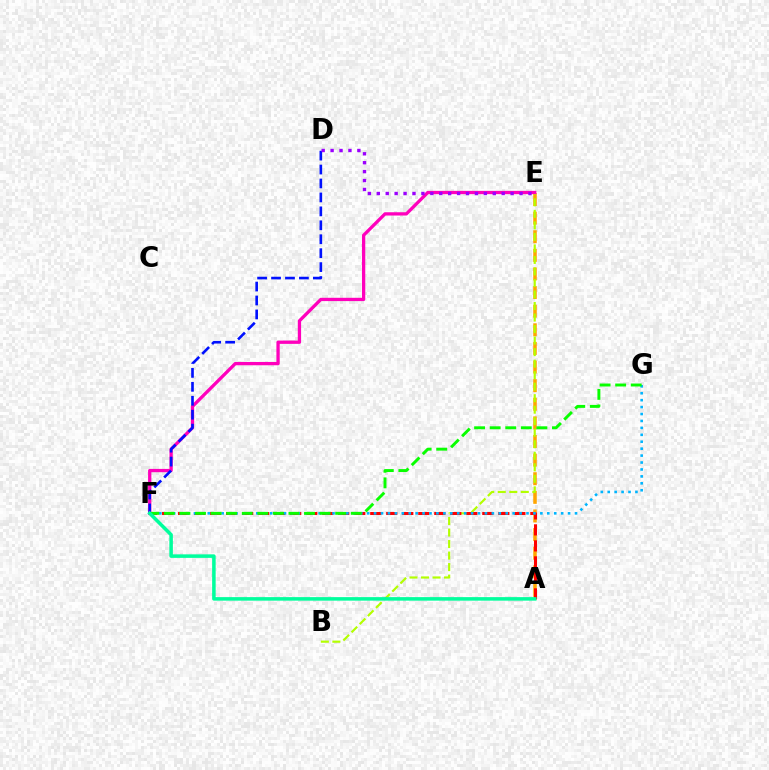{('A', 'E'): [{'color': '#ffa500', 'line_style': 'dashed', 'thickness': 2.53}], ('B', 'E'): [{'color': '#b3ff00', 'line_style': 'dashed', 'thickness': 1.57}], ('E', 'F'): [{'color': '#ff00bd', 'line_style': 'solid', 'thickness': 2.37}], ('A', 'F'): [{'color': '#ff0000', 'line_style': 'dashed', 'thickness': 2.17}, {'color': '#00ff9d', 'line_style': 'solid', 'thickness': 2.54}], ('F', 'G'): [{'color': '#00b5ff', 'line_style': 'dotted', 'thickness': 1.88}, {'color': '#08ff00', 'line_style': 'dashed', 'thickness': 2.12}], ('D', 'F'): [{'color': '#0010ff', 'line_style': 'dashed', 'thickness': 1.89}], ('D', 'E'): [{'color': '#9b00ff', 'line_style': 'dotted', 'thickness': 2.42}]}